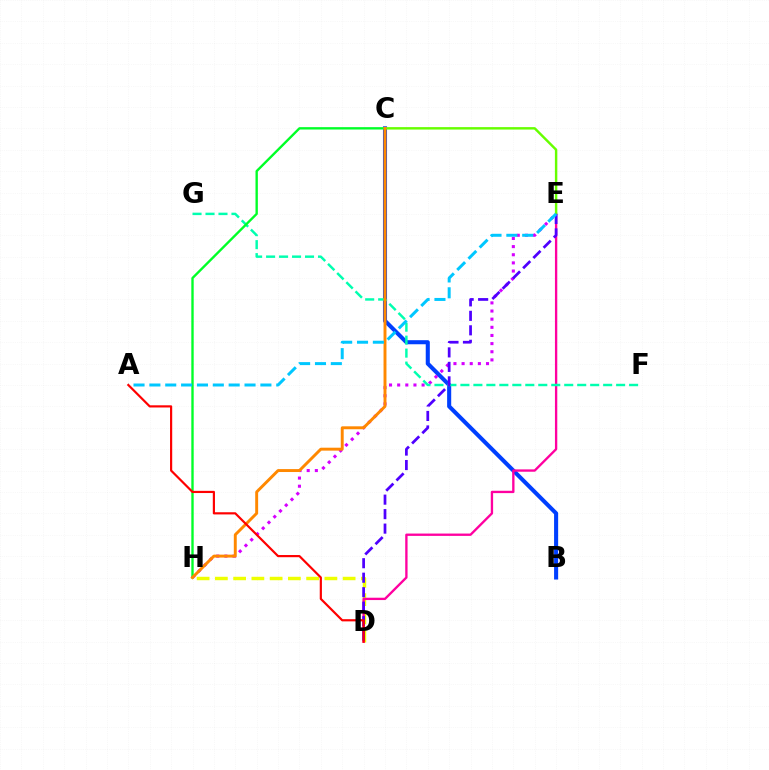{('B', 'C'): [{'color': '#003fff', 'line_style': 'solid', 'thickness': 2.93}], ('D', 'H'): [{'color': '#eeff00', 'line_style': 'dashed', 'thickness': 2.48}], ('E', 'H'): [{'color': '#d600ff', 'line_style': 'dotted', 'thickness': 2.21}], ('D', 'E'): [{'color': '#ff00a0', 'line_style': 'solid', 'thickness': 1.68}, {'color': '#4f00ff', 'line_style': 'dashed', 'thickness': 1.97}], ('F', 'G'): [{'color': '#00ffaf', 'line_style': 'dashed', 'thickness': 1.76}], ('C', 'H'): [{'color': '#00ff27', 'line_style': 'solid', 'thickness': 1.7}, {'color': '#ff8800', 'line_style': 'solid', 'thickness': 2.11}], ('C', 'E'): [{'color': '#66ff00', 'line_style': 'solid', 'thickness': 1.75}], ('A', 'E'): [{'color': '#00c7ff', 'line_style': 'dashed', 'thickness': 2.15}], ('A', 'D'): [{'color': '#ff0000', 'line_style': 'solid', 'thickness': 1.57}]}